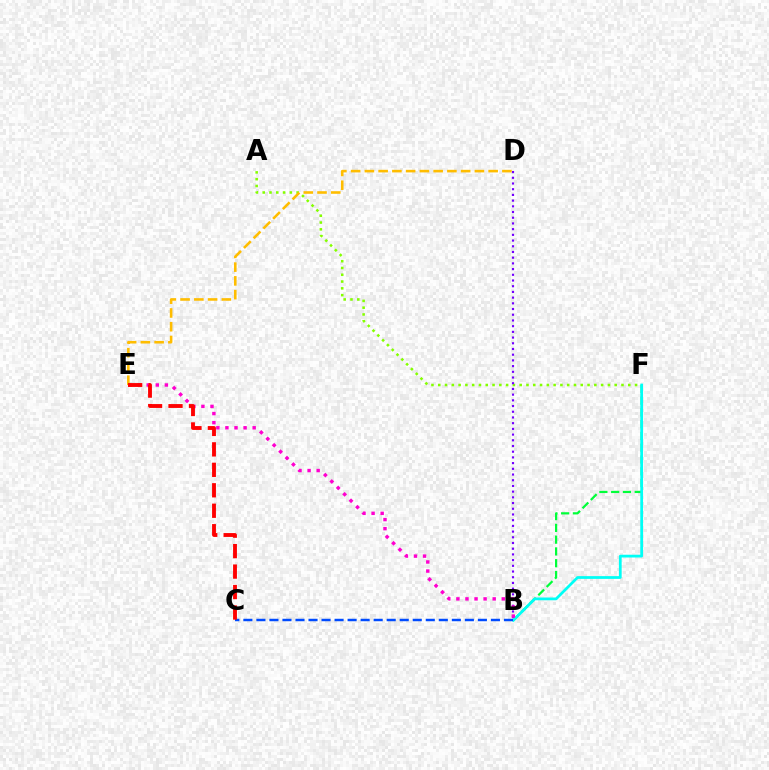{('A', 'F'): [{'color': '#84ff00', 'line_style': 'dotted', 'thickness': 1.84}], ('B', 'F'): [{'color': '#00ff39', 'line_style': 'dashed', 'thickness': 1.6}, {'color': '#00fff6', 'line_style': 'solid', 'thickness': 1.99}], ('B', 'D'): [{'color': '#7200ff', 'line_style': 'dotted', 'thickness': 1.55}], ('B', 'E'): [{'color': '#ff00cf', 'line_style': 'dotted', 'thickness': 2.47}], ('D', 'E'): [{'color': '#ffbd00', 'line_style': 'dashed', 'thickness': 1.87}], ('B', 'C'): [{'color': '#004bff', 'line_style': 'dashed', 'thickness': 1.77}], ('C', 'E'): [{'color': '#ff0000', 'line_style': 'dashed', 'thickness': 2.78}]}